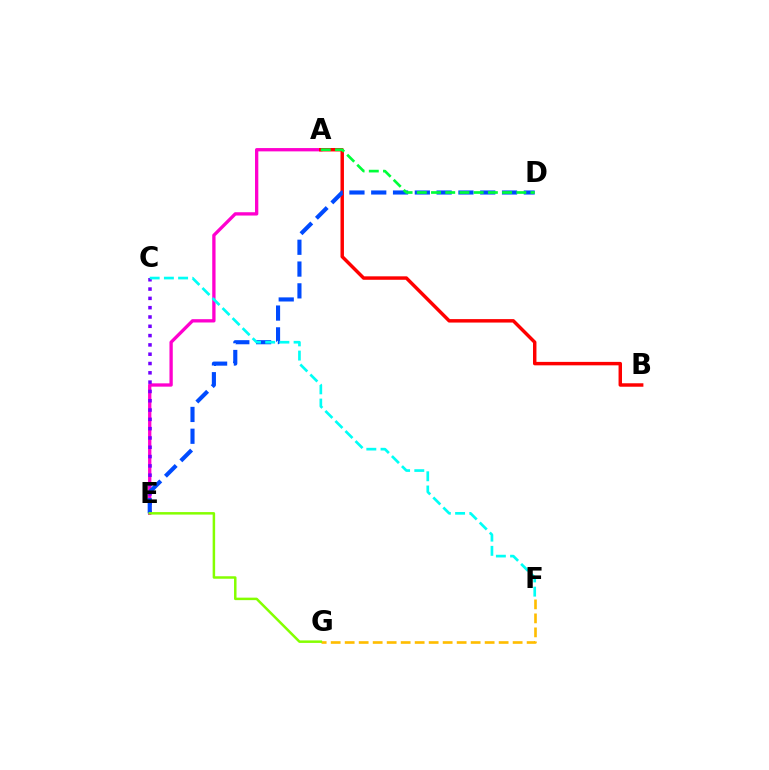{('A', 'E'): [{'color': '#ff00cf', 'line_style': 'solid', 'thickness': 2.38}], ('C', 'E'): [{'color': '#7200ff', 'line_style': 'dotted', 'thickness': 2.53}], ('A', 'B'): [{'color': '#ff0000', 'line_style': 'solid', 'thickness': 2.49}], ('D', 'E'): [{'color': '#004bff', 'line_style': 'dashed', 'thickness': 2.96}], ('A', 'D'): [{'color': '#00ff39', 'line_style': 'dashed', 'thickness': 1.93}], ('C', 'F'): [{'color': '#00fff6', 'line_style': 'dashed', 'thickness': 1.93}], ('F', 'G'): [{'color': '#ffbd00', 'line_style': 'dashed', 'thickness': 1.9}], ('E', 'G'): [{'color': '#84ff00', 'line_style': 'solid', 'thickness': 1.8}]}